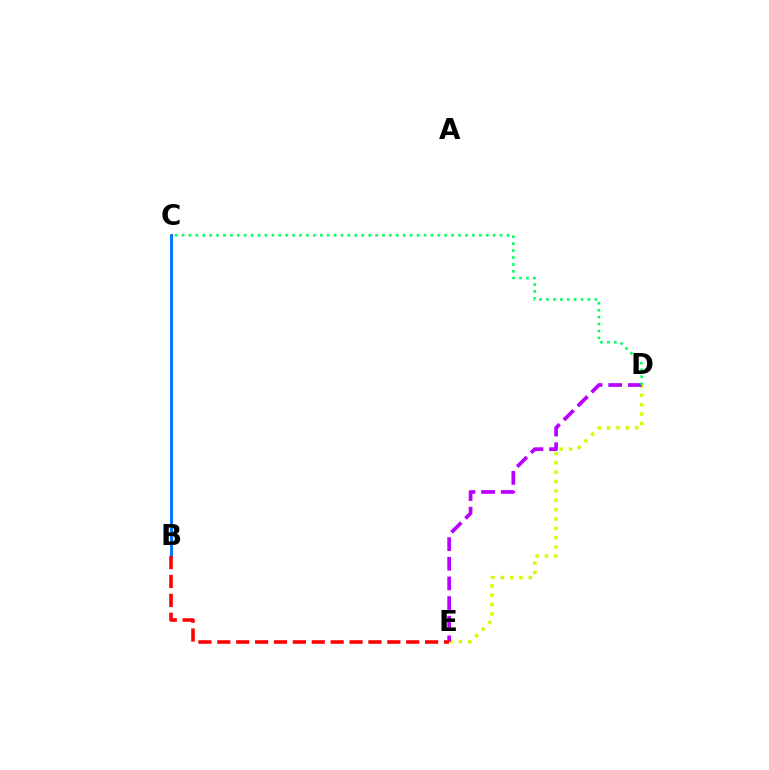{('D', 'E'): [{'color': '#d1ff00', 'line_style': 'dotted', 'thickness': 2.54}, {'color': '#b900ff', 'line_style': 'dashed', 'thickness': 2.67}], ('B', 'C'): [{'color': '#0074ff', 'line_style': 'solid', 'thickness': 2.09}], ('C', 'D'): [{'color': '#00ff5c', 'line_style': 'dotted', 'thickness': 1.88}], ('B', 'E'): [{'color': '#ff0000', 'line_style': 'dashed', 'thickness': 2.57}]}